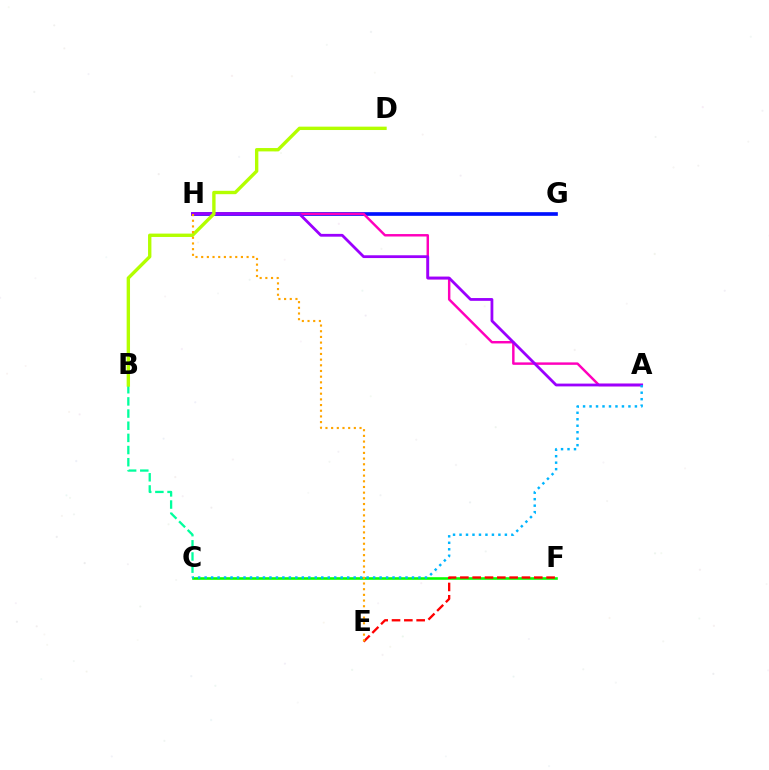{('C', 'F'): [{'color': '#08ff00', 'line_style': 'solid', 'thickness': 1.87}], ('E', 'F'): [{'color': '#ff0000', 'line_style': 'dashed', 'thickness': 1.67}], ('G', 'H'): [{'color': '#0010ff', 'line_style': 'solid', 'thickness': 2.65}], ('A', 'H'): [{'color': '#ff00bd', 'line_style': 'solid', 'thickness': 1.76}, {'color': '#9b00ff', 'line_style': 'solid', 'thickness': 2.01}], ('B', 'C'): [{'color': '#00ff9d', 'line_style': 'dashed', 'thickness': 1.65}], ('B', 'D'): [{'color': '#b3ff00', 'line_style': 'solid', 'thickness': 2.43}], ('A', 'C'): [{'color': '#00b5ff', 'line_style': 'dotted', 'thickness': 1.76}], ('E', 'H'): [{'color': '#ffa500', 'line_style': 'dotted', 'thickness': 1.54}]}